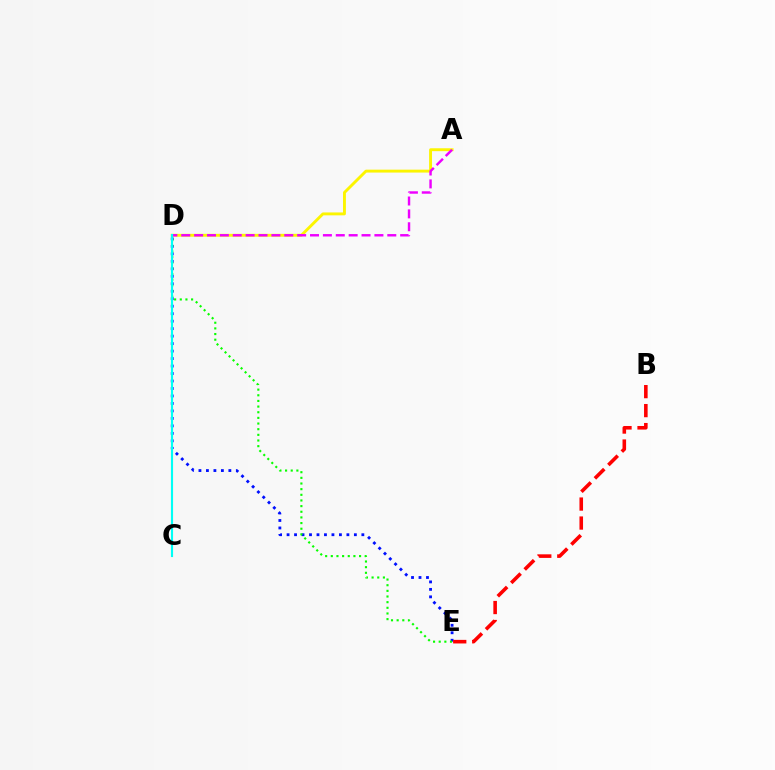{('D', 'E'): [{'color': '#0010ff', 'line_style': 'dotted', 'thickness': 2.03}, {'color': '#08ff00', 'line_style': 'dotted', 'thickness': 1.54}], ('A', 'D'): [{'color': '#fcf500', 'line_style': 'solid', 'thickness': 2.09}, {'color': '#ee00ff', 'line_style': 'dashed', 'thickness': 1.75}], ('B', 'E'): [{'color': '#ff0000', 'line_style': 'dashed', 'thickness': 2.58}], ('C', 'D'): [{'color': '#00fff6', 'line_style': 'solid', 'thickness': 1.53}]}